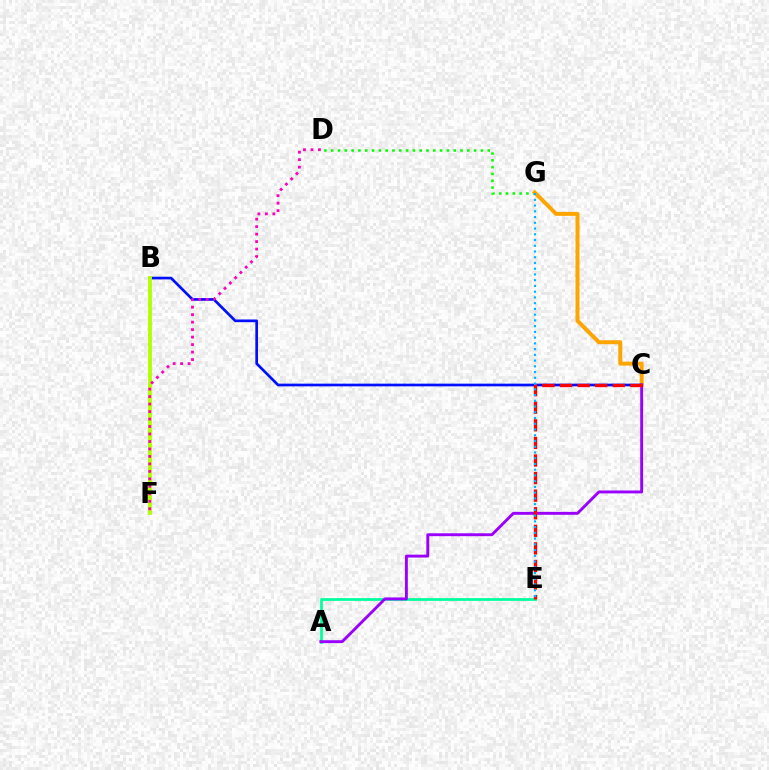{('D', 'G'): [{'color': '#08ff00', 'line_style': 'dotted', 'thickness': 1.85}], ('C', 'G'): [{'color': '#ffa500', 'line_style': 'solid', 'thickness': 2.86}], ('A', 'E'): [{'color': '#00ff9d', 'line_style': 'solid', 'thickness': 1.97}], ('B', 'C'): [{'color': '#0010ff', 'line_style': 'solid', 'thickness': 1.94}], ('B', 'F'): [{'color': '#b3ff00', 'line_style': 'solid', 'thickness': 2.77}], ('A', 'C'): [{'color': '#9b00ff', 'line_style': 'solid', 'thickness': 2.09}], ('C', 'E'): [{'color': '#ff0000', 'line_style': 'dashed', 'thickness': 2.39}], ('E', 'G'): [{'color': '#00b5ff', 'line_style': 'dotted', 'thickness': 1.56}], ('D', 'F'): [{'color': '#ff00bd', 'line_style': 'dotted', 'thickness': 2.03}]}